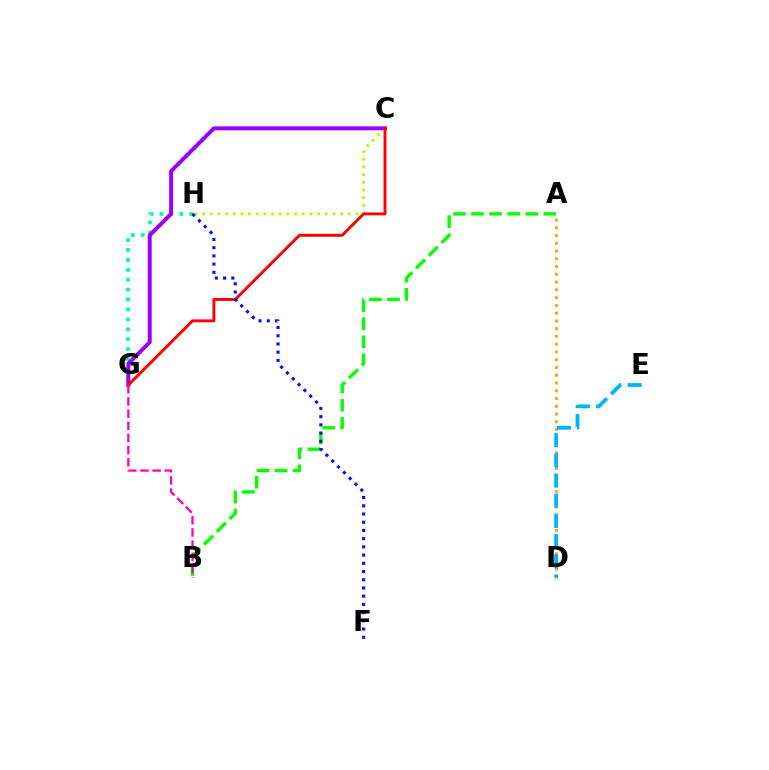{('A', 'D'): [{'color': '#ffa500', 'line_style': 'dotted', 'thickness': 2.11}], ('A', 'B'): [{'color': '#08ff00', 'line_style': 'dashed', 'thickness': 2.45}], ('C', 'H'): [{'color': '#b3ff00', 'line_style': 'dotted', 'thickness': 2.08}], ('G', 'H'): [{'color': '#00ff9d', 'line_style': 'dotted', 'thickness': 2.69}], ('D', 'E'): [{'color': '#00b5ff', 'line_style': 'dashed', 'thickness': 2.74}], ('C', 'G'): [{'color': '#9b00ff', 'line_style': 'solid', 'thickness': 2.85}, {'color': '#ff0000', 'line_style': 'solid', 'thickness': 2.08}], ('F', 'H'): [{'color': '#0010ff', 'line_style': 'dotted', 'thickness': 2.23}], ('B', 'G'): [{'color': '#ff00bd', 'line_style': 'dashed', 'thickness': 1.65}]}